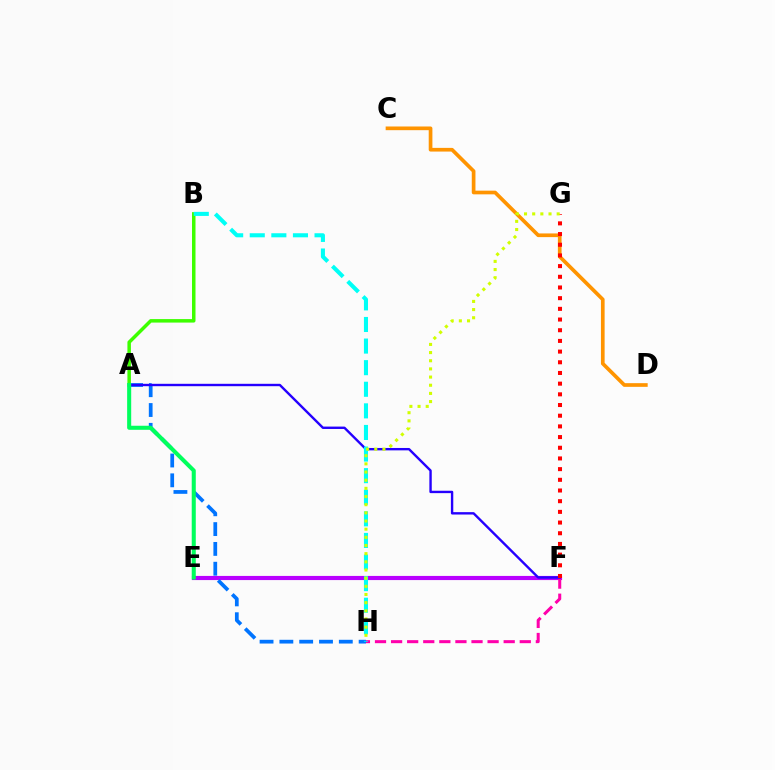{('E', 'F'): [{'color': '#b900ff', 'line_style': 'solid', 'thickness': 2.99}], ('A', 'B'): [{'color': '#3dff00', 'line_style': 'solid', 'thickness': 2.51}], ('A', 'H'): [{'color': '#0074ff', 'line_style': 'dashed', 'thickness': 2.69}], ('C', 'D'): [{'color': '#ff9400', 'line_style': 'solid', 'thickness': 2.65}], ('F', 'H'): [{'color': '#ff00ac', 'line_style': 'dashed', 'thickness': 2.19}], ('A', 'F'): [{'color': '#2500ff', 'line_style': 'solid', 'thickness': 1.72}], ('F', 'G'): [{'color': '#ff0000', 'line_style': 'dotted', 'thickness': 2.9}], ('B', 'H'): [{'color': '#00fff6', 'line_style': 'dashed', 'thickness': 2.93}], ('A', 'E'): [{'color': '#00ff5c', 'line_style': 'solid', 'thickness': 2.92}], ('G', 'H'): [{'color': '#d1ff00', 'line_style': 'dotted', 'thickness': 2.22}]}